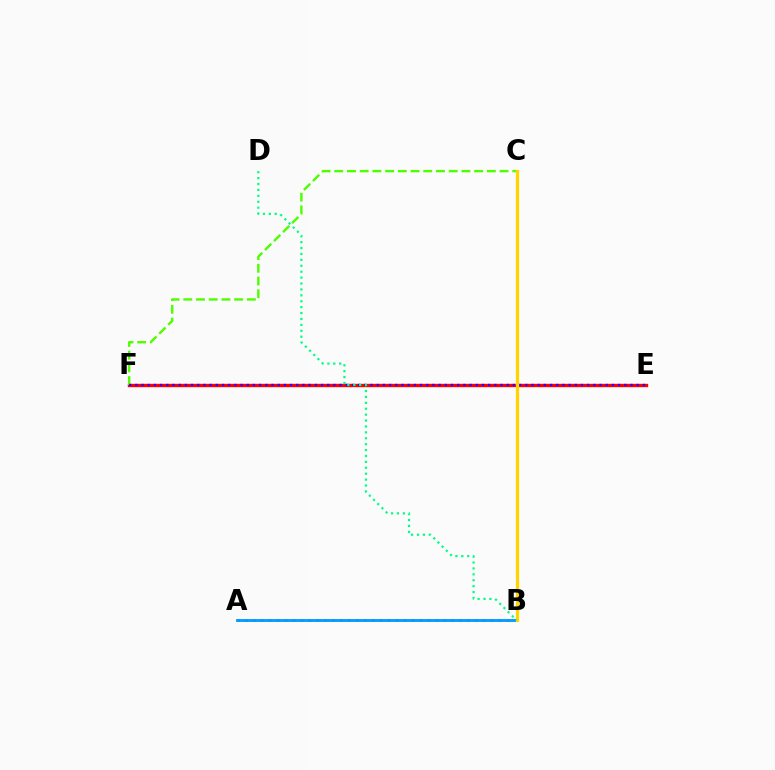{('A', 'B'): [{'color': '#ff00ed', 'line_style': 'dotted', 'thickness': 2.15}, {'color': '#009eff', 'line_style': 'solid', 'thickness': 2.06}], ('E', 'F'): [{'color': '#ff0000', 'line_style': 'solid', 'thickness': 2.41}, {'color': '#3700ff', 'line_style': 'dotted', 'thickness': 1.68}], ('C', 'F'): [{'color': '#4fff00', 'line_style': 'dashed', 'thickness': 1.73}], ('B', 'C'): [{'color': '#ffd500', 'line_style': 'solid', 'thickness': 2.33}], ('B', 'D'): [{'color': '#00ff86', 'line_style': 'dotted', 'thickness': 1.61}]}